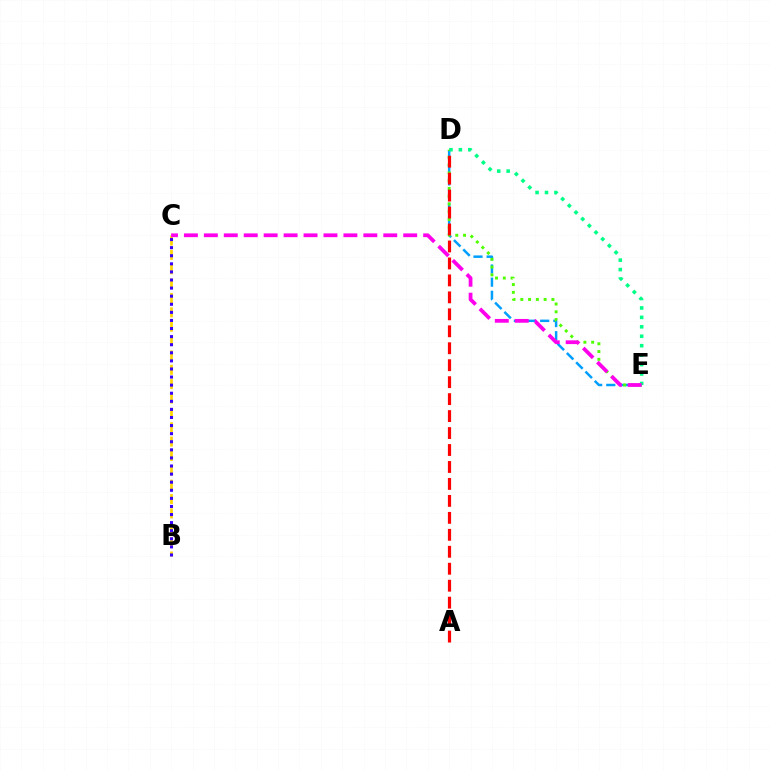{('D', 'E'): [{'color': '#009eff', 'line_style': 'dashed', 'thickness': 1.79}, {'color': '#4fff00', 'line_style': 'dotted', 'thickness': 2.11}, {'color': '#00ff86', 'line_style': 'dotted', 'thickness': 2.56}], ('B', 'C'): [{'color': '#ffd500', 'line_style': 'dashed', 'thickness': 1.95}, {'color': '#3700ff', 'line_style': 'dotted', 'thickness': 2.2}], ('A', 'D'): [{'color': '#ff0000', 'line_style': 'dashed', 'thickness': 2.3}], ('C', 'E'): [{'color': '#ff00ed', 'line_style': 'dashed', 'thickness': 2.71}]}